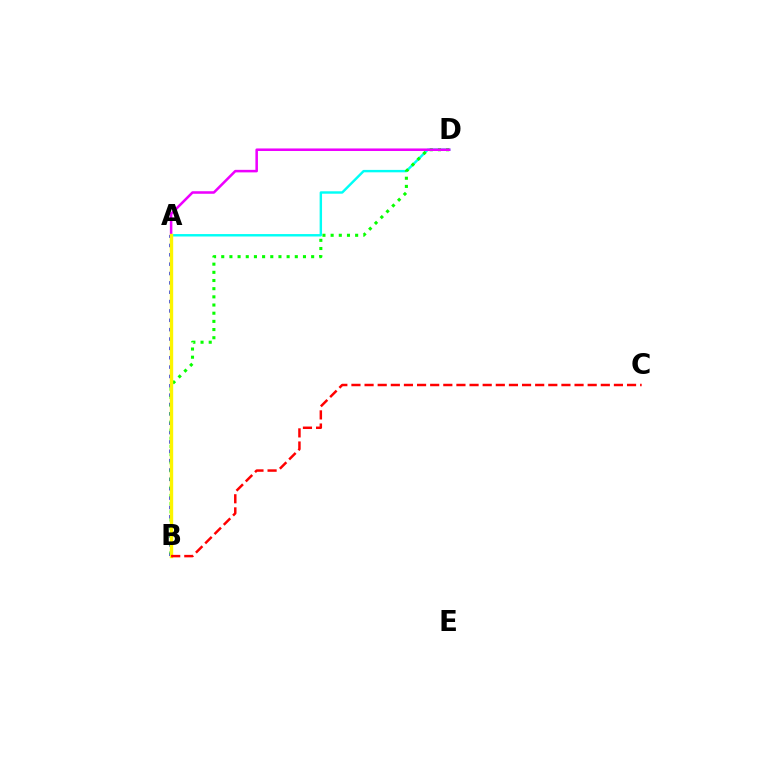{('A', 'B'): [{'color': '#0010ff', 'line_style': 'dotted', 'thickness': 2.54}, {'color': '#fcf500', 'line_style': 'solid', 'thickness': 2.44}], ('A', 'D'): [{'color': '#00fff6', 'line_style': 'solid', 'thickness': 1.74}, {'color': '#ee00ff', 'line_style': 'solid', 'thickness': 1.83}], ('B', 'D'): [{'color': '#08ff00', 'line_style': 'dotted', 'thickness': 2.22}], ('B', 'C'): [{'color': '#ff0000', 'line_style': 'dashed', 'thickness': 1.78}]}